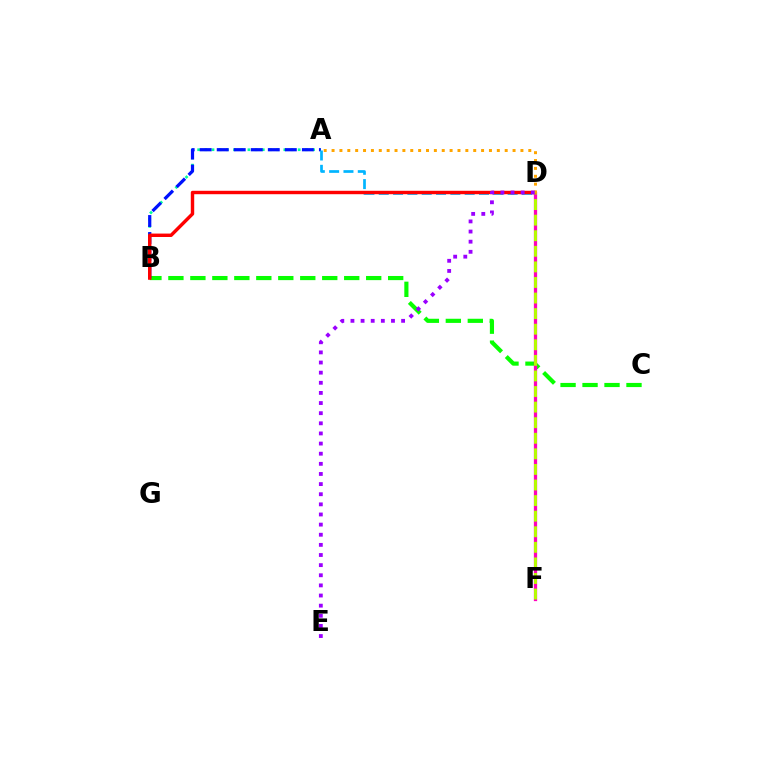{('B', 'C'): [{'color': '#08ff00', 'line_style': 'dashed', 'thickness': 2.99}], ('A', 'B'): [{'color': '#00ff9d', 'line_style': 'dotted', 'thickness': 1.95}, {'color': '#0010ff', 'line_style': 'dashed', 'thickness': 2.31}], ('D', 'F'): [{'color': '#ff00bd', 'line_style': 'solid', 'thickness': 2.35}, {'color': '#b3ff00', 'line_style': 'dashed', 'thickness': 2.12}], ('A', 'D'): [{'color': '#00b5ff', 'line_style': 'dashed', 'thickness': 1.95}, {'color': '#ffa500', 'line_style': 'dotted', 'thickness': 2.14}], ('B', 'D'): [{'color': '#ff0000', 'line_style': 'solid', 'thickness': 2.46}], ('D', 'E'): [{'color': '#9b00ff', 'line_style': 'dotted', 'thickness': 2.75}]}